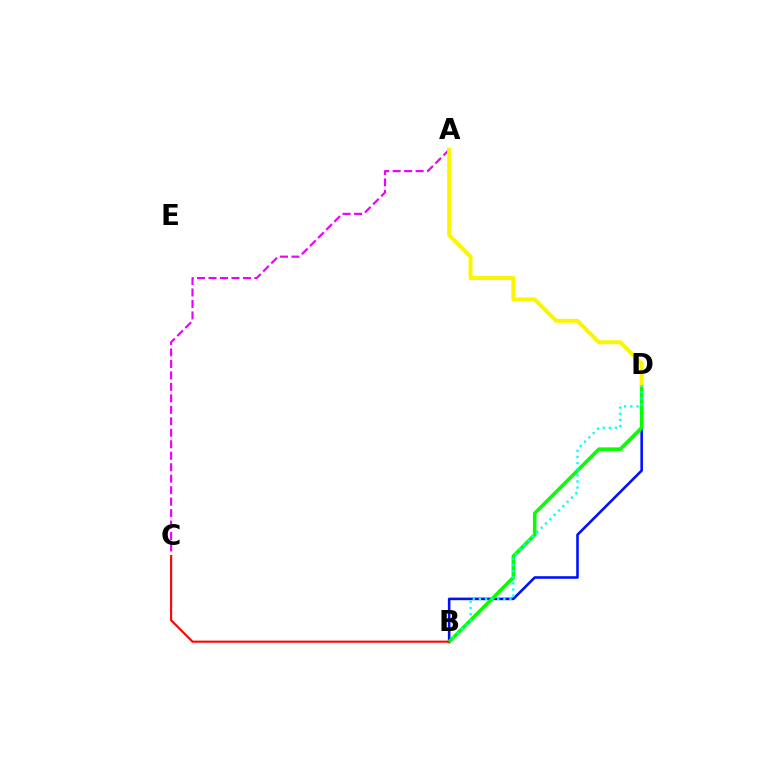{('B', 'D'): [{'color': '#0010ff', 'line_style': 'solid', 'thickness': 1.86}, {'color': '#08ff00', 'line_style': 'solid', 'thickness': 2.59}, {'color': '#00fff6', 'line_style': 'dotted', 'thickness': 1.66}], ('A', 'C'): [{'color': '#ee00ff', 'line_style': 'dashed', 'thickness': 1.56}], ('A', 'D'): [{'color': '#fcf500', 'line_style': 'solid', 'thickness': 2.88}], ('B', 'C'): [{'color': '#ff0000', 'line_style': 'solid', 'thickness': 1.5}]}